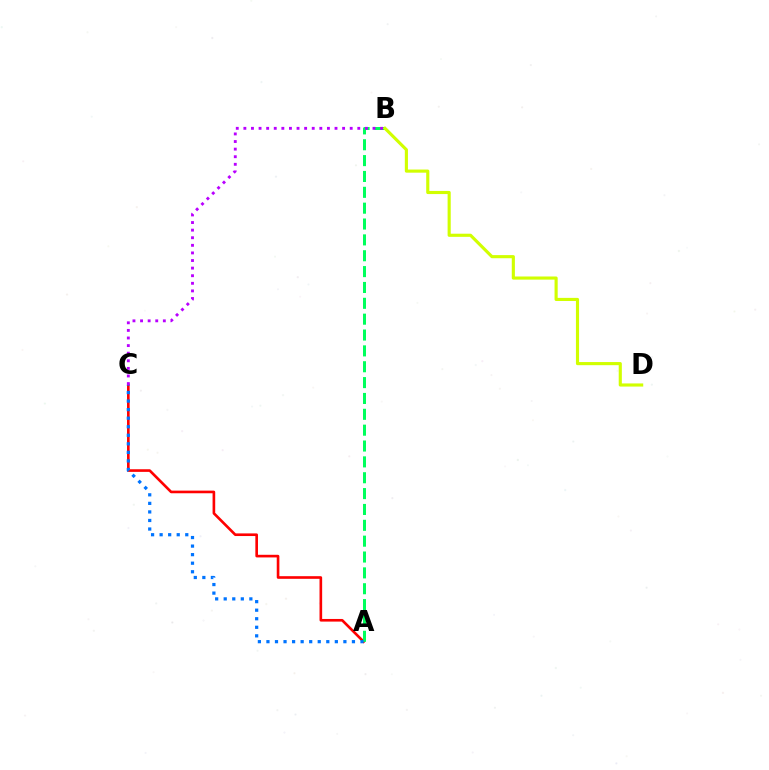{('A', 'C'): [{'color': '#ff0000', 'line_style': 'solid', 'thickness': 1.9}, {'color': '#0074ff', 'line_style': 'dotted', 'thickness': 2.32}], ('A', 'B'): [{'color': '#00ff5c', 'line_style': 'dashed', 'thickness': 2.15}], ('B', 'C'): [{'color': '#b900ff', 'line_style': 'dotted', 'thickness': 2.06}], ('B', 'D'): [{'color': '#d1ff00', 'line_style': 'solid', 'thickness': 2.25}]}